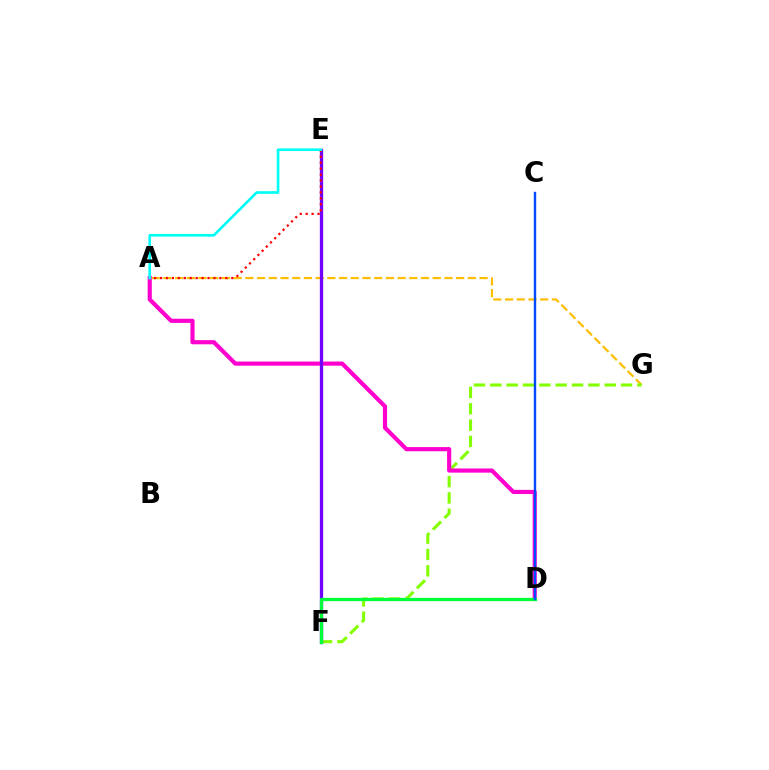{('A', 'G'): [{'color': '#ffbd00', 'line_style': 'dashed', 'thickness': 1.59}], ('F', 'G'): [{'color': '#84ff00', 'line_style': 'dashed', 'thickness': 2.22}], ('A', 'D'): [{'color': '#ff00cf', 'line_style': 'solid', 'thickness': 2.99}], ('E', 'F'): [{'color': '#7200ff', 'line_style': 'solid', 'thickness': 2.37}], ('D', 'F'): [{'color': '#00ff39', 'line_style': 'solid', 'thickness': 2.35}], ('A', 'E'): [{'color': '#ff0000', 'line_style': 'dotted', 'thickness': 1.61}, {'color': '#00fff6', 'line_style': 'solid', 'thickness': 1.9}], ('C', 'D'): [{'color': '#004bff', 'line_style': 'solid', 'thickness': 1.73}]}